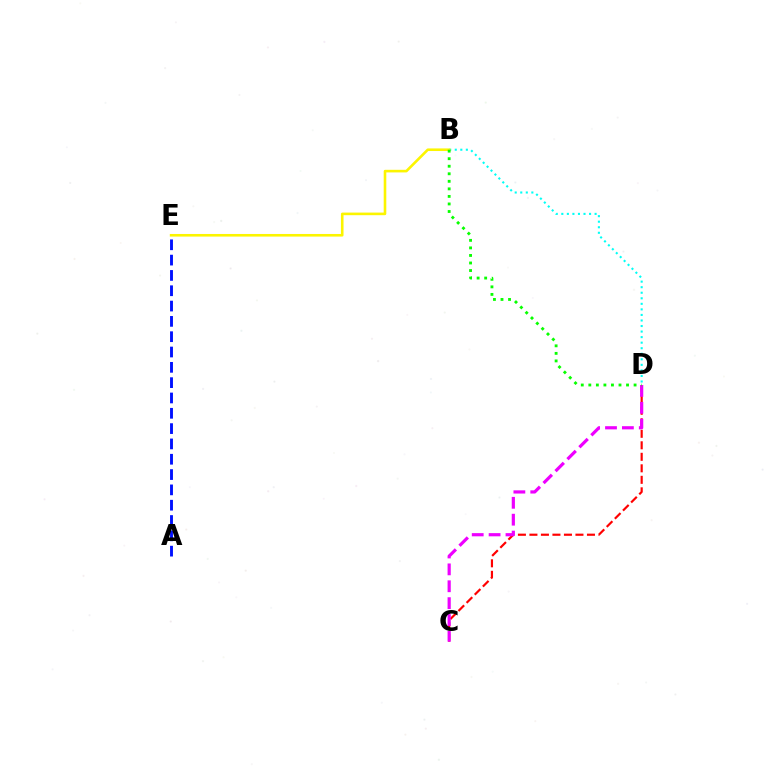{('B', 'D'): [{'color': '#00fff6', 'line_style': 'dotted', 'thickness': 1.51}, {'color': '#08ff00', 'line_style': 'dotted', 'thickness': 2.05}], ('C', 'D'): [{'color': '#ff0000', 'line_style': 'dashed', 'thickness': 1.56}, {'color': '#ee00ff', 'line_style': 'dashed', 'thickness': 2.29}], ('B', 'E'): [{'color': '#fcf500', 'line_style': 'solid', 'thickness': 1.87}], ('A', 'E'): [{'color': '#0010ff', 'line_style': 'dashed', 'thickness': 2.08}]}